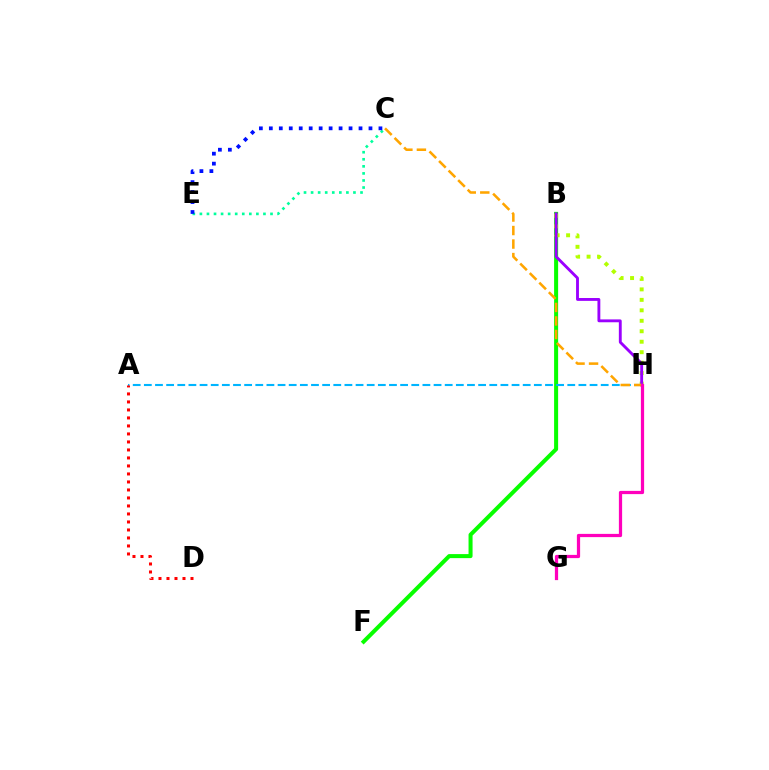{('C', 'E'): [{'color': '#00ff9d', 'line_style': 'dotted', 'thickness': 1.92}, {'color': '#0010ff', 'line_style': 'dotted', 'thickness': 2.71}], ('B', 'F'): [{'color': '#08ff00', 'line_style': 'solid', 'thickness': 2.9}], ('B', 'H'): [{'color': '#b3ff00', 'line_style': 'dotted', 'thickness': 2.84}, {'color': '#9b00ff', 'line_style': 'solid', 'thickness': 2.06}], ('A', 'H'): [{'color': '#00b5ff', 'line_style': 'dashed', 'thickness': 1.51}], ('C', 'H'): [{'color': '#ffa500', 'line_style': 'dashed', 'thickness': 1.84}], ('G', 'H'): [{'color': '#ff00bd', 'line_style': 'solid', 'thickness': 2.33}], ('A', 'D'): [{'color': '#ff0000', 'line_style': 'dotted', 'thickness': 2.17}]}